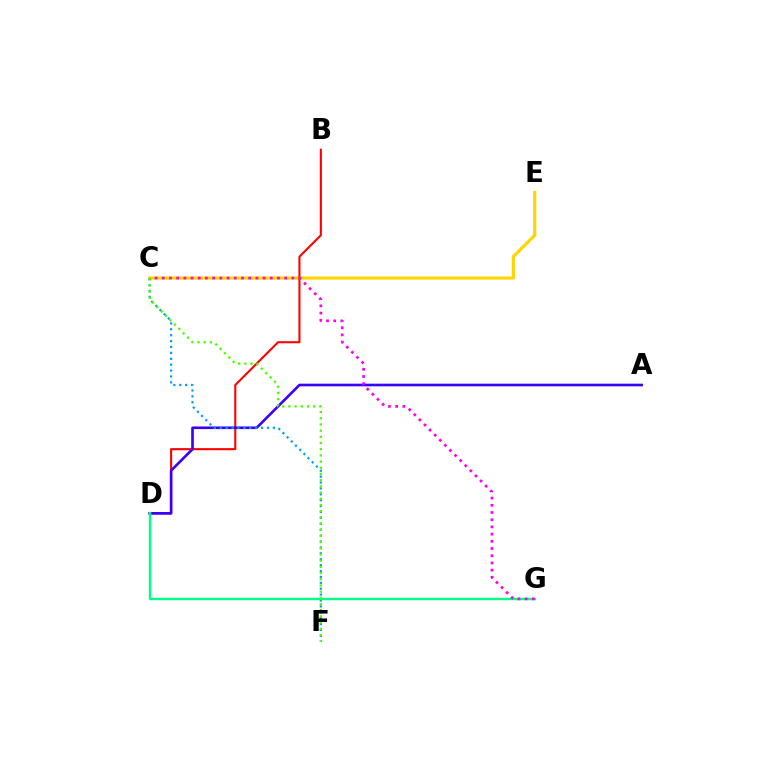{('C', 'E'): [{'color': '#ffd500', 'line_style': 'solid', 'thickness': 2.28}], ('B', 'D'): [{'color': '#ff0000', 'line_style': 'solid', 'thickness': 1.5}], ('A', 'D'): [{'color': '#3700ff', 'line_style': 'solid', 'thickness': 1.9}], ('C', 'F'): [{'color': '#009eff', 'line_style': 'dotted', 'thickness': 1.6}, {'color': '#4fff00', 'line_style': 'dotted', 'thickness': 1.68}], ('D', 'G'): [{'color': '#00ff86', 'line_style': 'solid', 'thickness': 1.73}], ('C', 'G'): [{'color': '#ff00ed', 'line_style': 'dotted', 'thickness': 1.96}]}